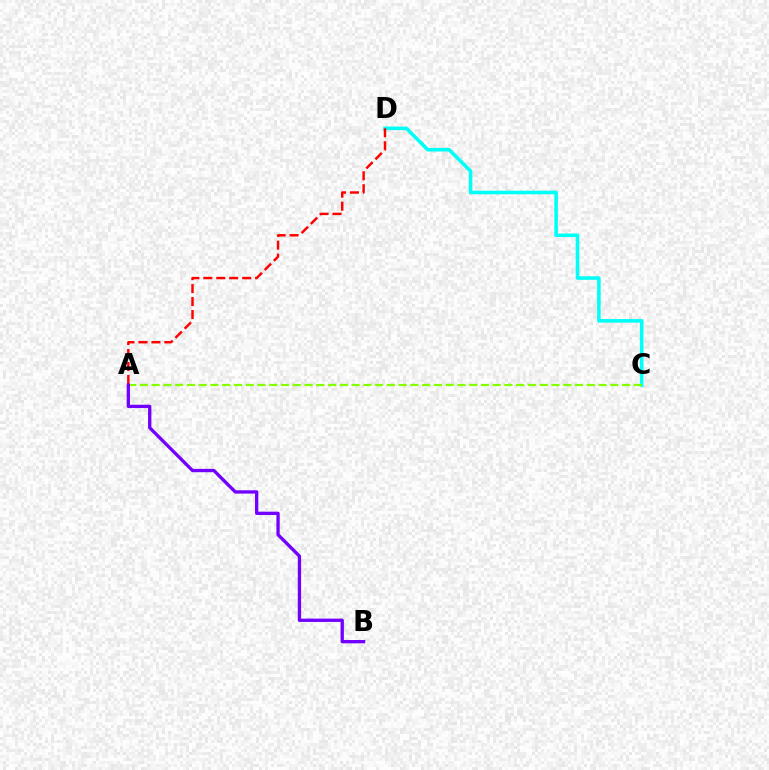{('C', 'D'): [{'color': '#00fff6', 'line_style': 'solid', 'thickness': 2.57}], ('A', 'D'): [{'color': '#ff0000', 'line_style': 'dashed', 'thickness': 1.76}], ('A', 'C'): [{'color': '#84ff00', 'line_style': 'dashed', 'thickness': 1.6}], ('A', 'B'): [{'color': '#7200ff', 'line_style': 'solid', 'thickness': 2.38}]}